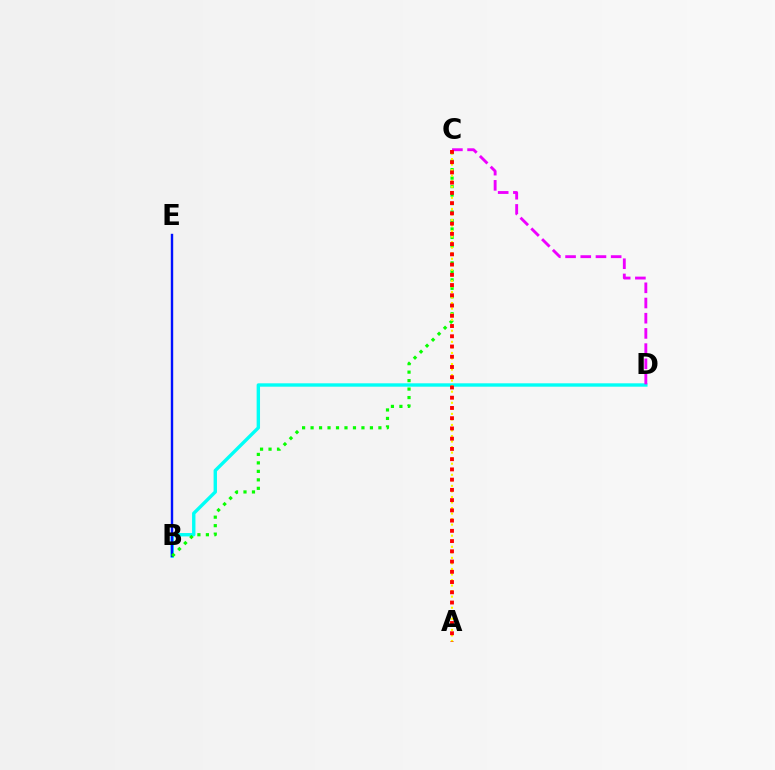{('B', 'D'): [{'color': '#00fff6', 'line_style': 'solid', 'thickness': 2.44}], ('B', 'E'): [{'color': '#0010ff', 'line_style': 'solid', 'thickness': 1.73}], ('C', 'D'): [{'color': '#ee00ff', 'line_style': 'dashed', 'thickness': 2.07}], ('B', 'C'): [{'color': '#08ff00', 'line_style': 'dotted', 'thickness': 2.3}], ('A', 'C'): [{'color': '#fcf500', 'line_style': 'dotted', 'thickness': 1.5}, {'color': '#ff0000', 'line_style': 'dotted', 'thickness': 2.78}]}